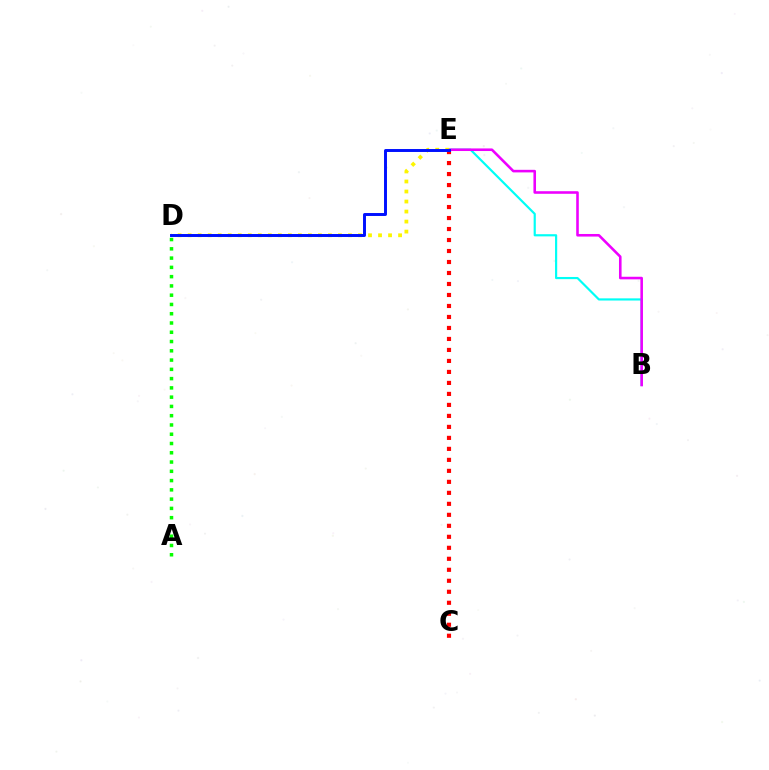{('B', 'E'): [{'color': '#00fff6', 'line_style': 'solid', 'thickness': 1.57}, {'color': '#ee00ff', 'line_style': 'solid', 'thickness': 1.86}], ('D', 'E'): [{'color': '#fcf500', 'line_style': 'dotted', 'thickness': 2.72}, {'color': '#0010ff', 'line_style': 'solid', 'thickness': 2.12}], ('A', 'D'): [{'color': '#08ff00', 'line_style': 'dotted', 'thickness': 2.52}], ('C', 'E'): [{'color': '#ff0000', 'line_style': 'dotted', 'thickness': 2.99}]}